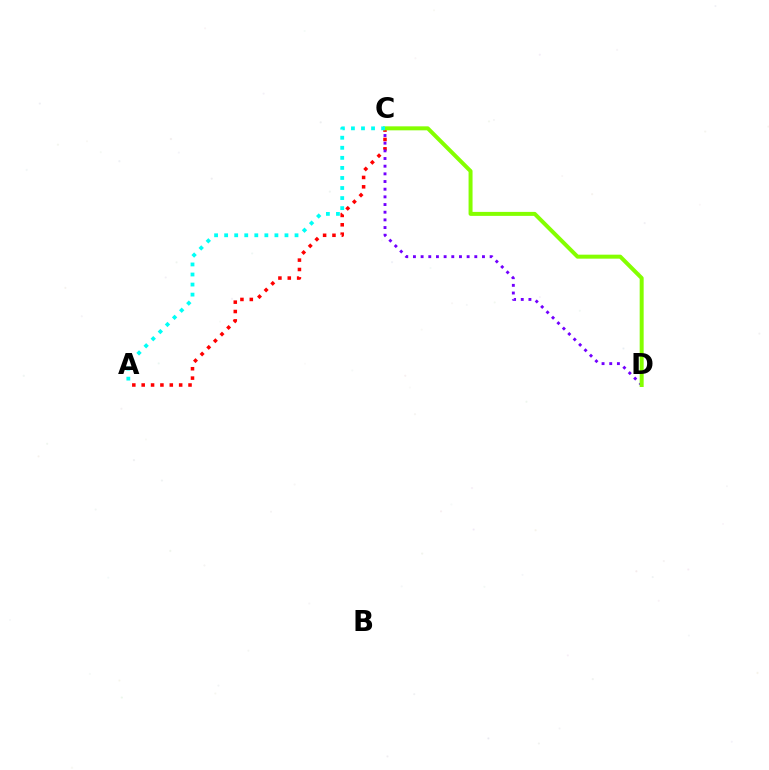{('A', 'C'): [{'color': '#ff0000', 'line_style': 'dotted', 'thickness': 2.55}, {'color': '#00fff6', 'line_style': 'dotted', 'thickness': 2.73}], ('C', 'D'): [{'color': '#7200ff', 'line_style': 'dotted', 'thickness': 2.08}, {'color': '#84ff00', 'line_style': 'solid', 'thickness': 2.87}]}